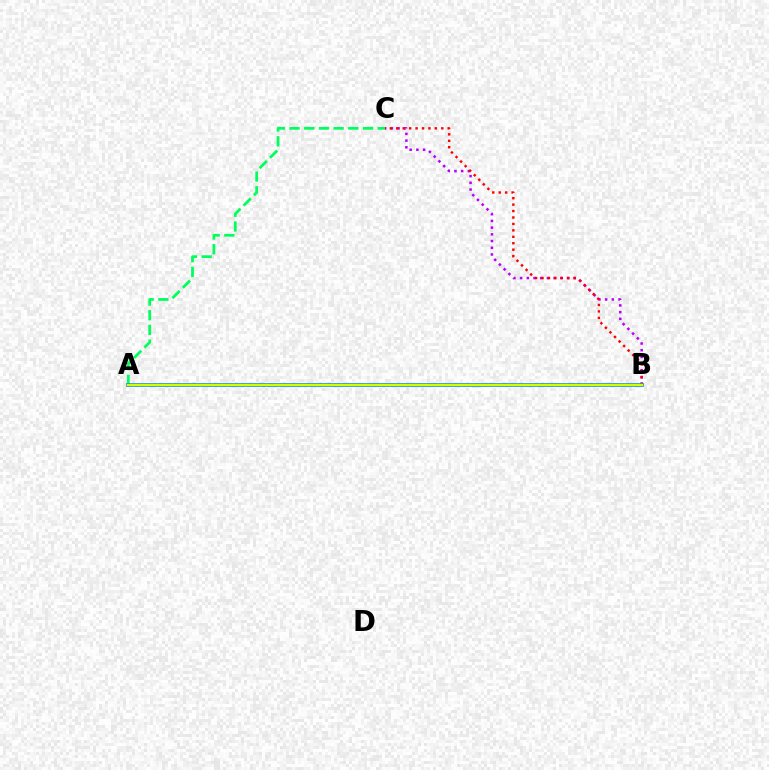{('A', 'C'): [{'color': '#00ff5c', 'line_style': 'dashed', 'thickness': 2.0}], ('B', 'C'): [{'color': '#b900ff', 'line_style': 'dotted', 'thickness': 1.82}, {'color': '#ff0000', 'line_style': 'dotted', 'thickness': 1.75}], ('A', 'B'): [{'color': '#0074ff', 'line_style': 'solid', 'thickness': 2.61}, {'color': '#d1ff00', 'line_style': 'solid', 'thickness': 1.74}]}